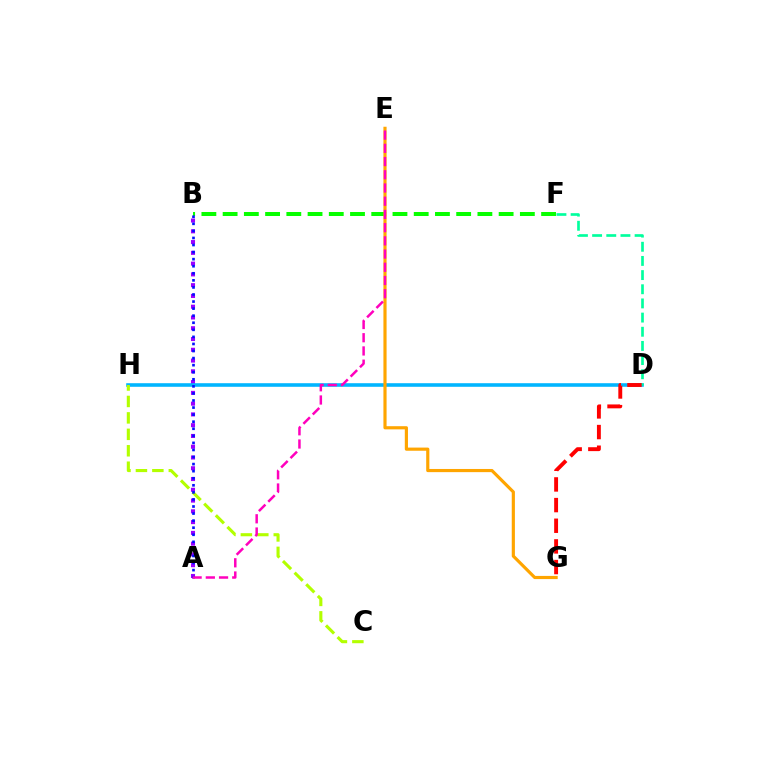{('A', 'B'): [{'color': '#9b00ff', 'line_style': 'dotted', 'thickness': 2.93}, {'color': '#0010ff', 'line_style': 'dotted', 'thickness': 1.92}], ('D', 'H'): [{'color': '#00b5ff', 'line_style': 'solid', 'thickness': 2.58}], ('B', 'F'): [{'color': '#08ff00', 'line_style': 'dashed', 'thickness': 2.88}], ('E', 'G'): [{'color': '#ffa500', 'line_style': 'solid', 'thickness': 2.28}], ('D', 'F'): [{'color': '#00ff9d', 'line_style': 'dashed', 'thickness': 1.92}], ('C', 'H'): [{'color': '#b3ff00', 'line_style': 'dashed', 'thickness': 2.23}], ('D', 'G'): [{'color': '#ff0000', 'line_style': 'dashed', 'thickness': 2.81}], ('A', 'E'): [{'color': '#ff00bd', 'line_style': 'dashed', 'thickness': 1.8}]}